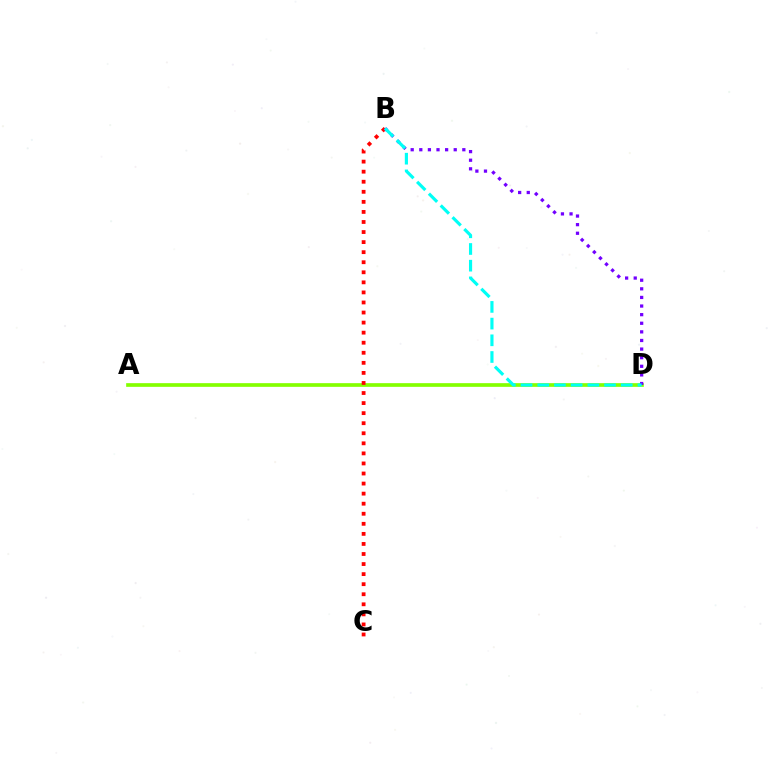{('A', 'D'): [{'color': '#84ff00', 'line_style': 'solid', 'thickness': 2.65}], ('B', 'C'): [{'color': '#ff0000', 'line_style': 'dotted', 'thickness': 2.73}], ('B', 'D'): [{'color': '#7200ff', 'line_style': 'dotted', 'thickness': 2.34}, {'color': '#00fff6', 'line_style': 'dashed', 'thickness': 2.27}]}